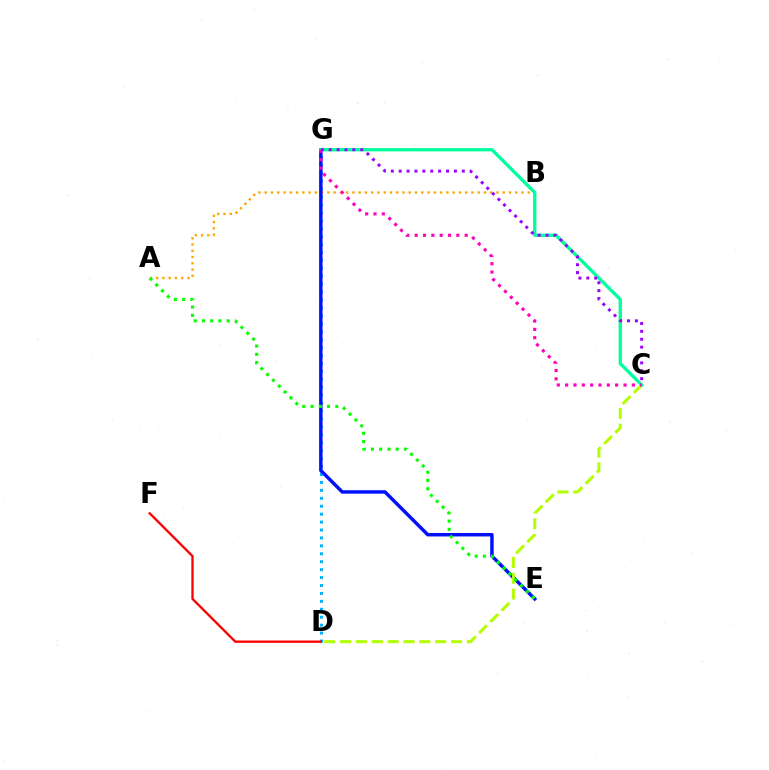{('D', 'G'): [{'color': '#00b5ff', 'line_style': 'dotted', 'thickness': 2.15}], ('A', 'B'): [{'color': '#ffa500', 'line_style': 'dotted', 'thickness': 1.7}], ('E', 'G'): [{'color': '#0010ff', 'line_style': 'solid', 'thickness': 2.49}], ('C', 'D'): [{'color': '#b3ff00', 'line_style': 'dashed', 'thickness': 2.15}], ('A', 'E'): [{'color': '#08ff00', 'line_style': 'dotted', 'thickness': 2.24}], ('C', 'G'): [{'color': '#00ff9d', 'line_style': 'solid', 'thickness': 2.39}, {'color': '#ff00bd', 'line_style': 'dotted', 'thickness': 2.26}, {'color': '#9b00ff', 'line_style': 'dotted', 'thickness': 2.14}], ('D', 'F'): [{'color': '#ff0000', 'line_style': 'solid', 'thickness': 1.68}]}